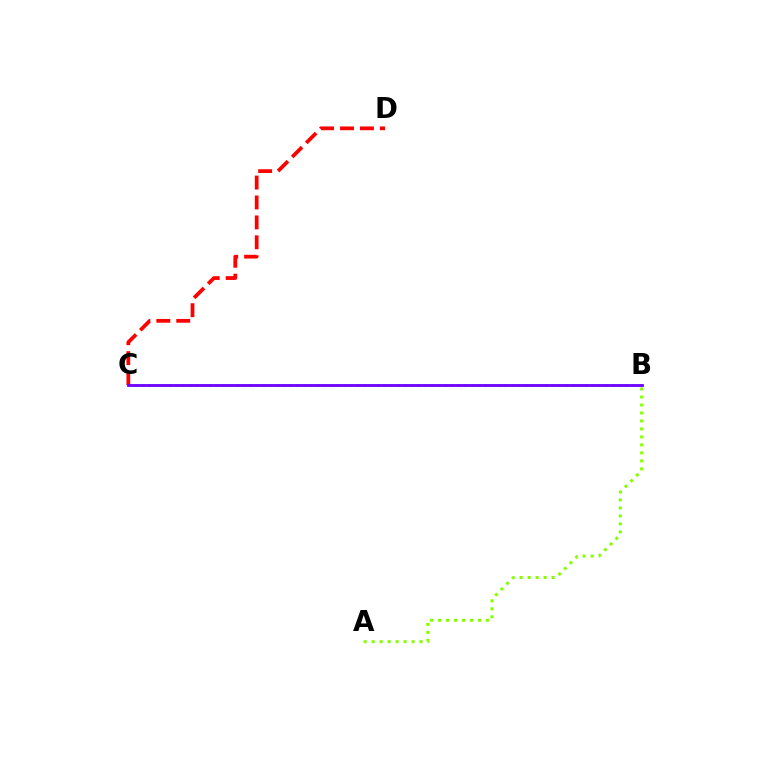{('A', 'B'): [{'color': '#84ff00', 'line_style': 'dotted', 'thickness': 2.17}], ('B', 'C'): [{'color': '#00fff6', 'line_style': 'dotted', 'thickness': 1.82}, {'color': '#7200ff', 'line_style': 'solid', 'thickness': 2.03}], ('C', 'D'): [{'color': '#ff0000', 'line_style': 'dashed', 'thickness': 2.71}]}